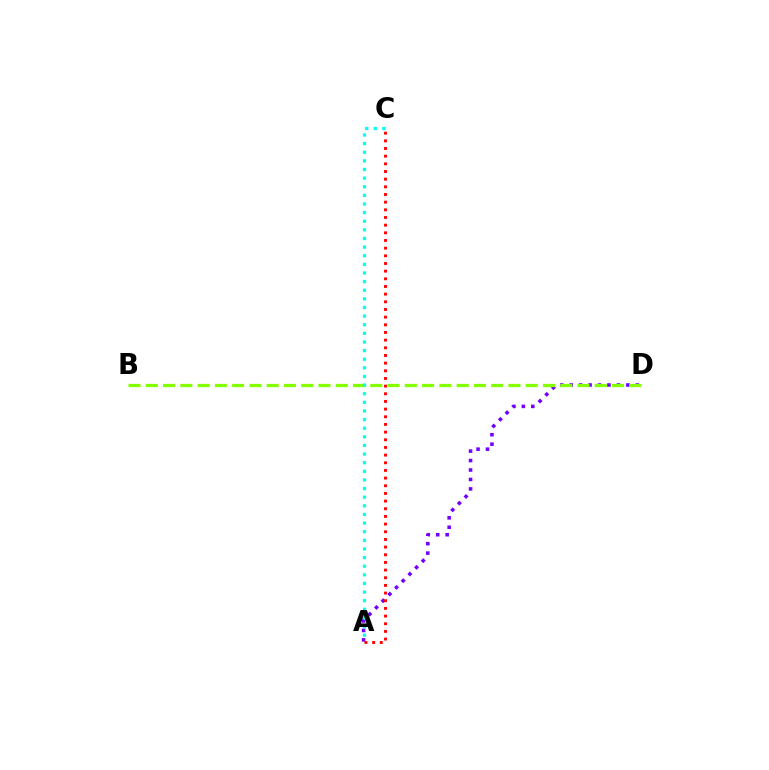{('A', 'D'): [{'color': '#7200ff', 'line_style': 'dotted', 'thickness': 2.57}], ('B', 'D'): [{'color': '#84ff00', 'line_style': 'dashed', 'thickness': 2.35}], ('A', 'C'): [{'color': '#00fff6', 'line_style': 'dotted', 'thickness': 2.34}, {'color': '#ff0000', 'line_style': 'dotted', 'thickness': 2.08}]}